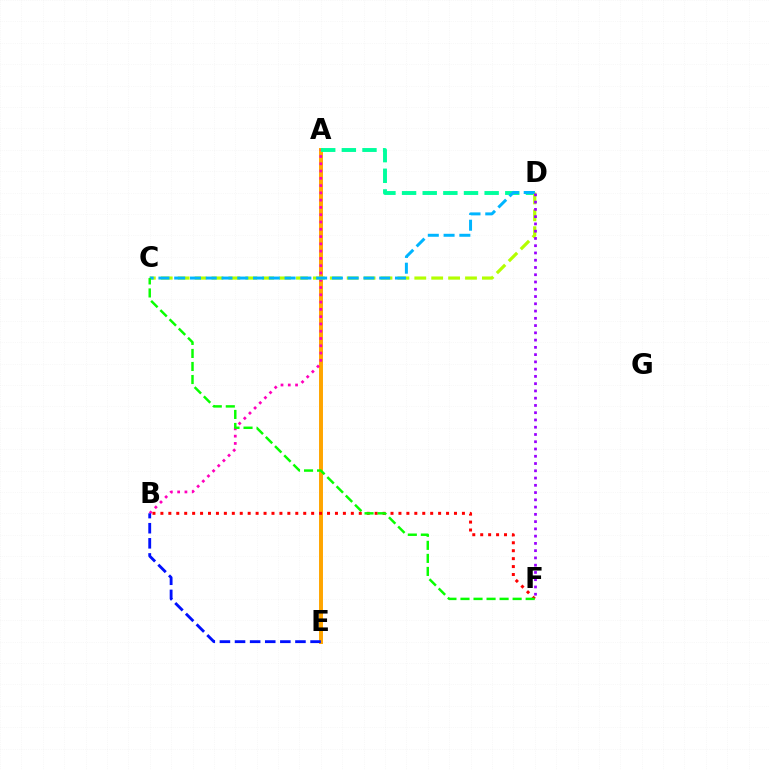{('A', 'E'): [{'color': '#ffa500', 'line_style': 'solid', 'thickness': 2.85}], ('A', 'B'): [{'color': '#ff00bd', 'line_style': 'dotted', 'thickness': 1.98}], ('A', 'D'): [{'color': '#00ff9d', 'line_style': 'dashed', 'thickness': 2.8}], ('C', 'D'): [{'color': '#b3ff00', 'line_style': 'dashed', 'thickness': 2.3}, {'color': '#00b5ff', 'line_style': 'dashed', 'thickness': 2.14}], ('B', 'E'): [{'color': '#0010ff', 'line_style': 'dashed', 'thickness': 2.05}], ('D', 'F'): [{'color': '#9b00ff', 'line_style': 'dotted', 'thickness': 1.97}], ('B', 'F'): [{'color': '#ff0000', 'line_style': 'dotted', 'thickness': 2.16}], ('C', 'F'): [{'color': '#08ff00', 'line_style': 'dashed', 'thickness': 1.77}]}